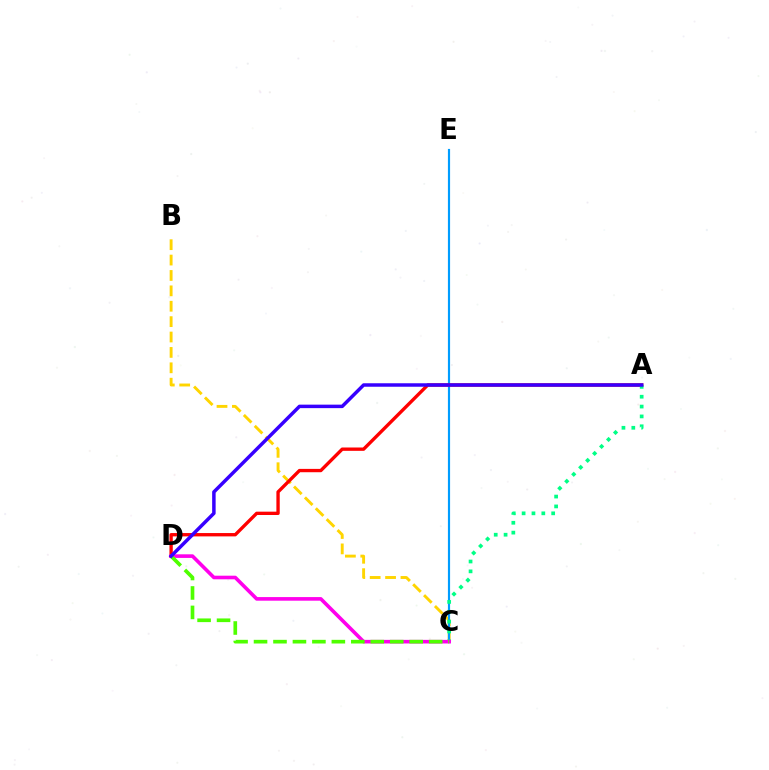{('B', 'C'): [{'color': '#ffd500', 'line_style': 'dashed', 'thickness': 2.09}], ('C', 'E'): [{'color': '#009eff', 'line_style': 'solid', 'thickness': 1.56}], ('A', 'D'): [{'color': '#ff0000', 'line_style': 'solid', 'thickness': 2.41}, {'color': '#3700ff', 'line_style': 'solid', 'thickness': 2.51}], ('A', 'C'): [{'color': '#00ff86', 'line_style': 'dotted', 'thickness': 2.68}], ('C', 'D'): [{'color': '#ff00ed', 'line_style': 'solid', 'thickness': 2.6}, {'color': '#4fff00', 'line_style': 'dashed', 'thickness': 2.64}]}